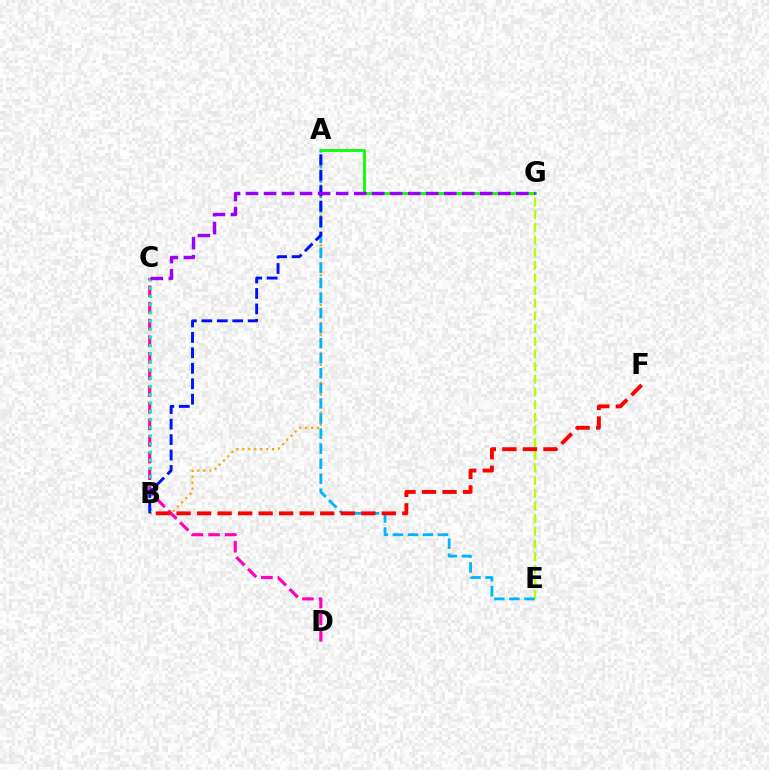{('C', 'D'): [{'color': '#ff00bd', 'line_style': 'dashed', 'thickness': 2.26}], ('B', 'C'): [{'color': '#00ff9d', 'line_style': 'dotted', 'thickness': 2.23}], ('A', 'B'): [{'color': '#ffa500', 'line_style': 'dotted', 'thickness': 1.62}, {'color': '#0010ff', 'line_style': 'dashed', 'thickness': 2.1}], ('E', 'G'): [{'color': '#b3ff00', 'line_style': 'dashed', 'thickness': 1.72}], ('A', 'E'): [{'color': '#00b5ff', 'line_style': 'dashed', 'thickness': 2.05}], ('A', 'G'): [{'color': '#08ff00', 'line_style': 'solid', 'thickness': 2.0}], ('B', 'F'): [{'color': '#ff0000', 'line_style': 'dashed', 'thickness': 2.79}], ('C', 'G'): [{'color': '#9b00ff', 'line_style': 'dashed', 'thickness': 2.45}]}